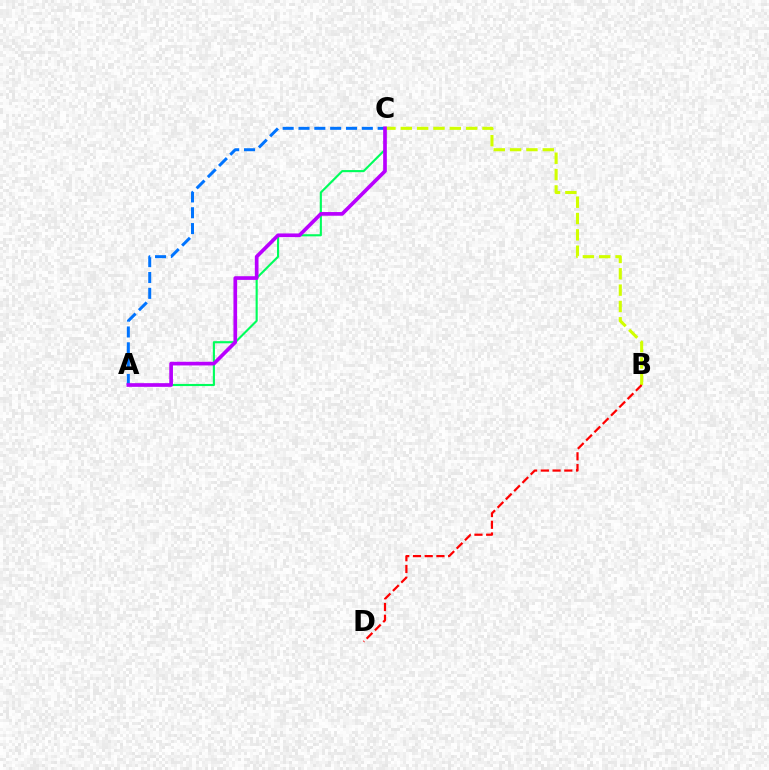{('A', 'C'): [{'color': '#00ff5c', 'line_style': 'solid', 'thickness': 1.53}, {'color': '#0074ff', 'line_style': 'dashed', 'thickness': 2.15}, {'color': '#b900ff', 'line_style': 'solid', 'thickness': 2.64}], ('B', 'C'): [{'color': '#d1ff00', 'line_style': 'dashed', 'thickness': 2.22}], ('B', 'D'): [{'color': '#ff0000', 'line_style': 'dashed', 'thickness': 1.59}]}